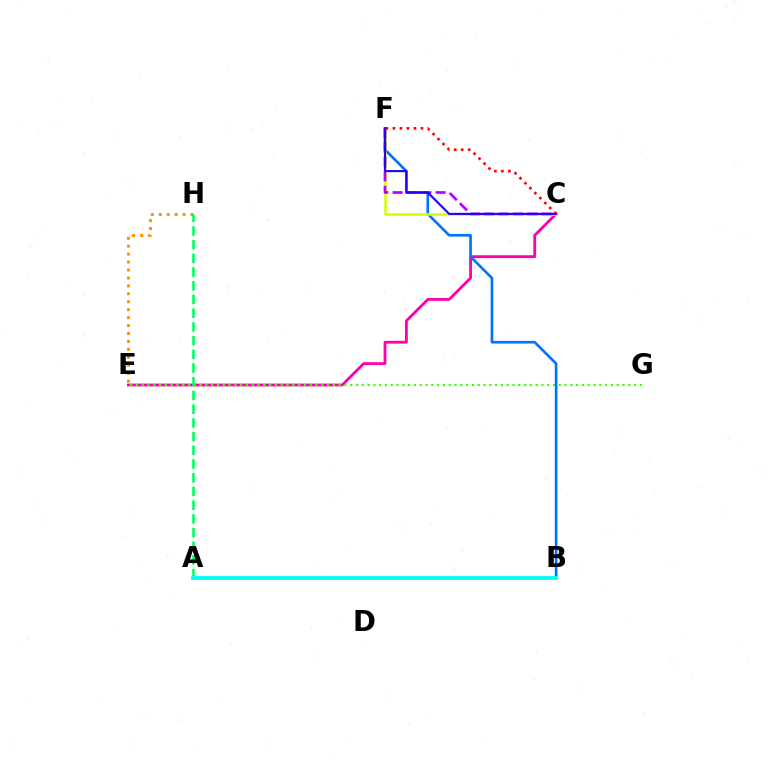{('C', 'E'): [{'color': '#ff00ac', 'line_style': 'solid', 'thickness': 2.02}], ('E', 'G'): [{'color': '#3dff00', 'line_style': 'dotted', 'thickness': 1.57}], ('B', 'F'): [{'color': '#0074ff', 'line_style': 'solid', 'thickness': 1.93}], ('C', 'F'): [{'color': '#d1ff00', 'line_style': 'solid', 'thickness': 1.83}, {'color': '#b900ff', 'line_style': 'dashed', 'thickness': 1.95}, {'color': '#ff0000', 'line_style': 'dotted', 'thickness': 1.9}, {'color': '#2500ff', 'line_style': 'solid', 'thickness': 1.52}], ('E', 'H'): [{'color': '#ff9400', 'line_style': 'dotted', 'thickness': 2.16}], ('A', 'H'): [{'color': '#00ff5c', 'line_style': 'dashed', 'thickness': 1.86}], ('A', 'B'): [{'color': '#00fff6', 'line_style': 'solid', 'thickness': 2.74}]}